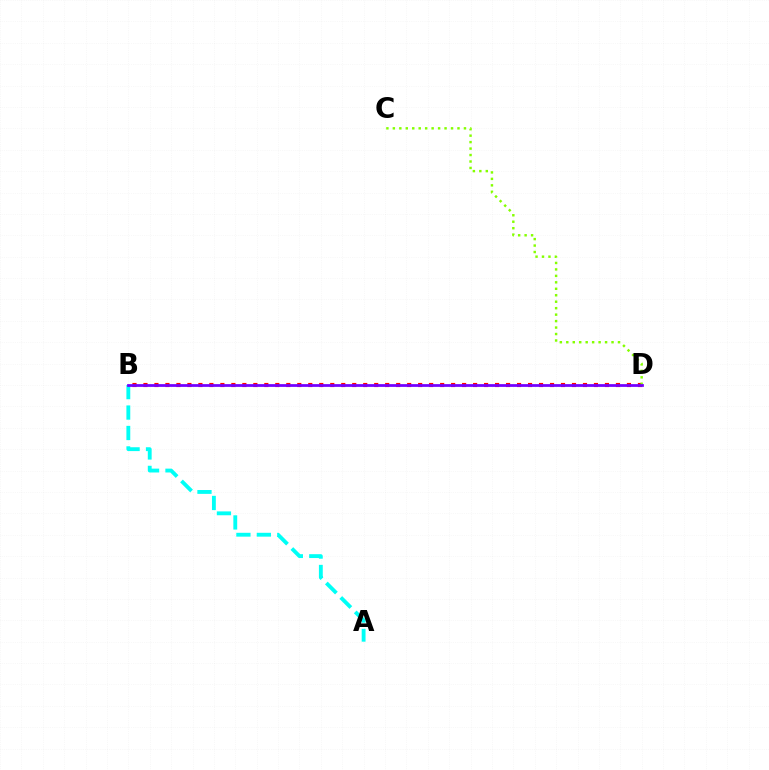{('B', 'D'): [{'color': '#ff0000', 'line_style': 'dotted', 'thickness': 2.99}, {'color': '#7200ff', 'line_style': 'solid', 'thickness': 1.99}], ('A', 'B'): [{'color': '#00fff6', 'line_style': 'dashed', 'thickness': 2.78}], ('C', 'D'): [{'color': '#84ff00', 'line_style': 'dotted', 'thickness': 1.76}]}